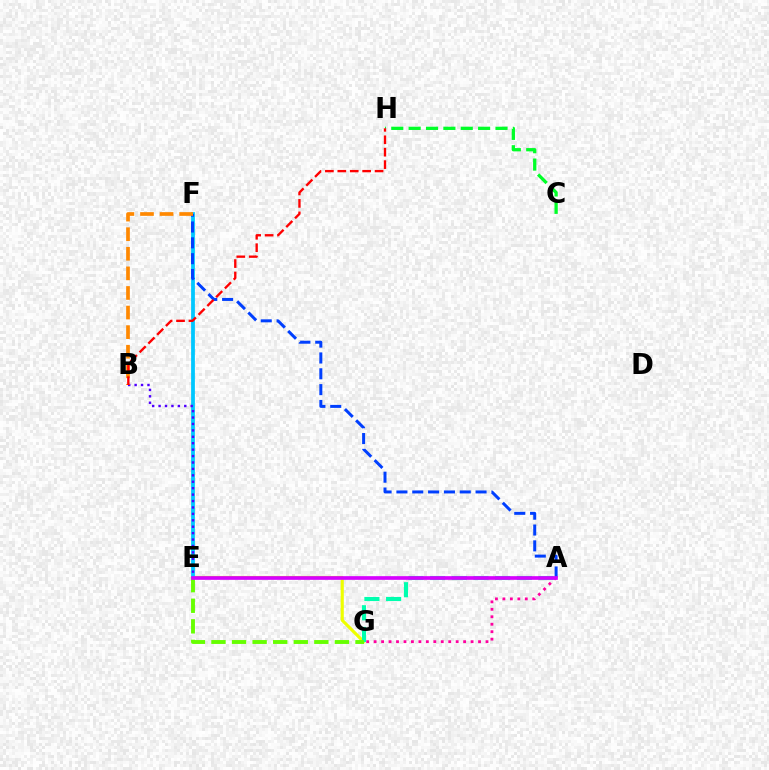{('E', 'G'): [{'color': '#eeff00', 'line_style': 'solid', 'thickness': 2.26}, {'color': '#66ff00', 'line_style': 'dashed', 'thickness': 2.79}], ('E', 'F'): [{'color': '#00c7ff', 'line_style': 'solid', 'thickness': 2.72}], ('C', 'H'): [{'color': '#00ff27', 'line_style': 'dashed', 'thickness': 2.36}], ('A', 'G'): [{'color': '#00ffaf', 'line_style': 'dashed', 'thickness': 2.94}, {'color': '#ff00a0', 'line_style': 'dotted', 'thickness': 2.03}], ('A', 'F'): [{'color': '#003fff', 'line_style': 'dashed', 'thickness': 2.15}], ('B', 'E'): [{'color': '#4f00ff', 'line_style': 'dotted', 'thickness': 1.74}], ('B', 'F'): [{'color': '#ff8800', 'line_style': 'dashed', 'thickness': 2.66}], ('A', 'E'): [{'color': '#d600ff', 'line_style': 'solid', 'thickness': 2.64}], ('B', 'H'): [{'color': '#ff0000', 'line_style': 'dashed', 'thickness': 1.69}]}